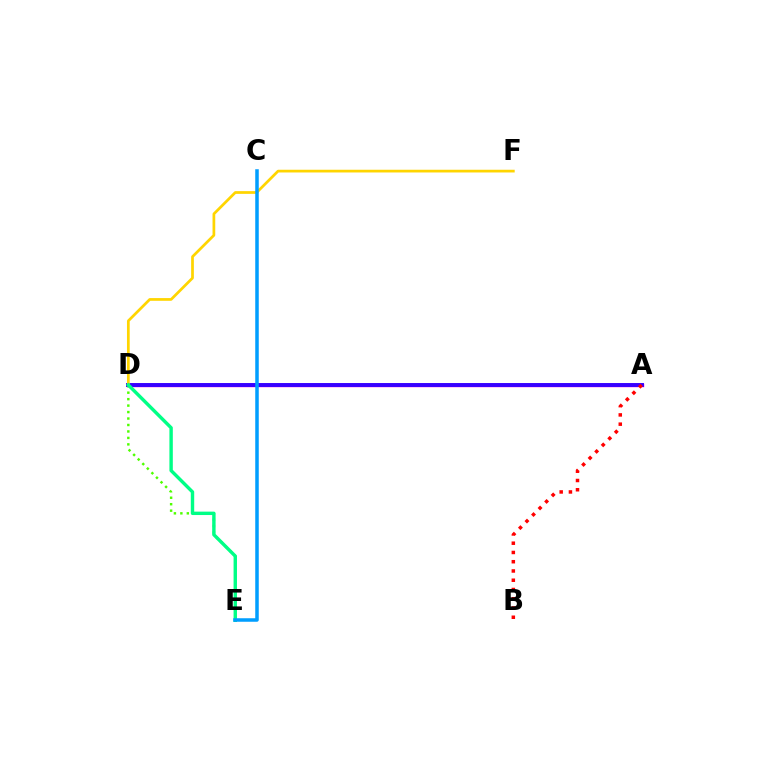{('A', 'D'): [{'color': '#ff00ed', 'line_style': 'solid', 'thickness': 2.47}, {'color': '#3700ff', 'line_style': 'solid', 'thickness': 2.83}], ('D', 'E'): [{'color': '#4fff00', 'line_style': 'dotted', 'thickness': 1.76}, {'color': '#00ff86', 'line_style': 'solid', 'thickness': 2.45}], ('D', 'F'): [{'color': '#ffd500', 'line_style': 'solid', 'thickness': 1.96}], ('A', 'B'): [{'color': '#ff0000', 'line_style': 'dotted', 'thickness': 2.51}], ('C', 'E'): [{'color': '#009eff', 'line_style': 'solid', 'thickness': 2.53}]}